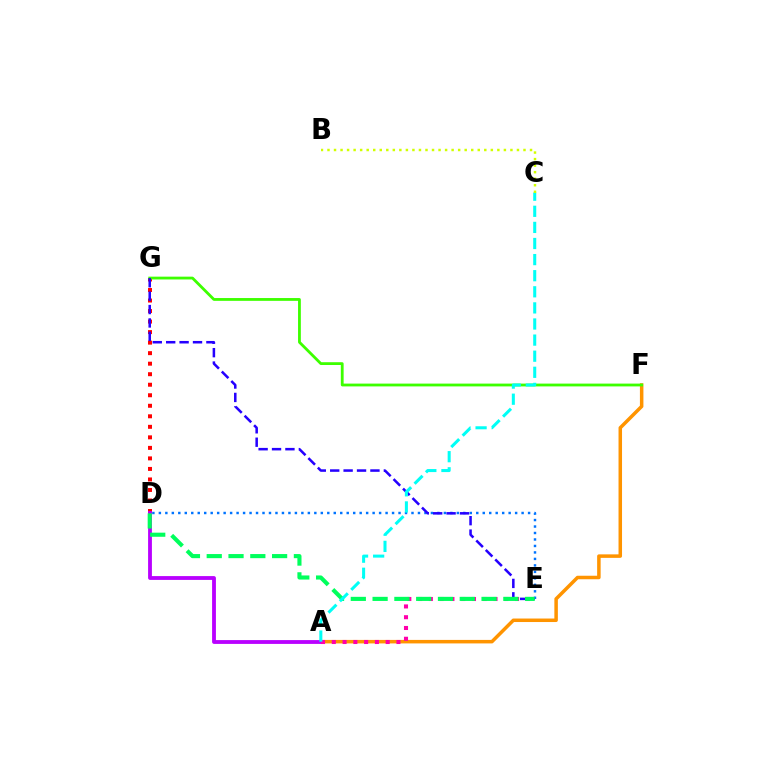{('D', 'E'): [{'color': '#0074ff', 'line_style': 'dotted', 'thickness': 1.76}, {'color': '#00ff5c', 'line_style': 'dashed', 'thickness': 2.96}], ('A', 'F'): [{'color': '#ff9400', 'line_style': 'solid', 'thickness': 2.52}], ('D', 'G'): [{'color': '#ff0000', 'line_style': 'dotted', 'thickness': 2.86}], ('F', 'G'): [{'color': '#3dff00', 'line_style': 'solid', 'thickness': 2.02}], ('A', 'D'): [{'color': '#b900ff', 'line_style': 'solid', 'thickness': 2.75}], ('A', 'E'): [{'color': '#ff00ac', 'line_style': 'dotted', 'thickness': 2.93}], ('E', 'G'): [{'color': '#2500ff', 'line_style': 'dashed', 'thickness': 1.82}], ('A', 'C'): [{'color': '#00fff6', 'line_style': 'dashed', 'thickness': 2.19}], ('B', 'C'): [{'color': '#d1ff00', 'line_style': 'dotted', 'thickness': 1.78}]}